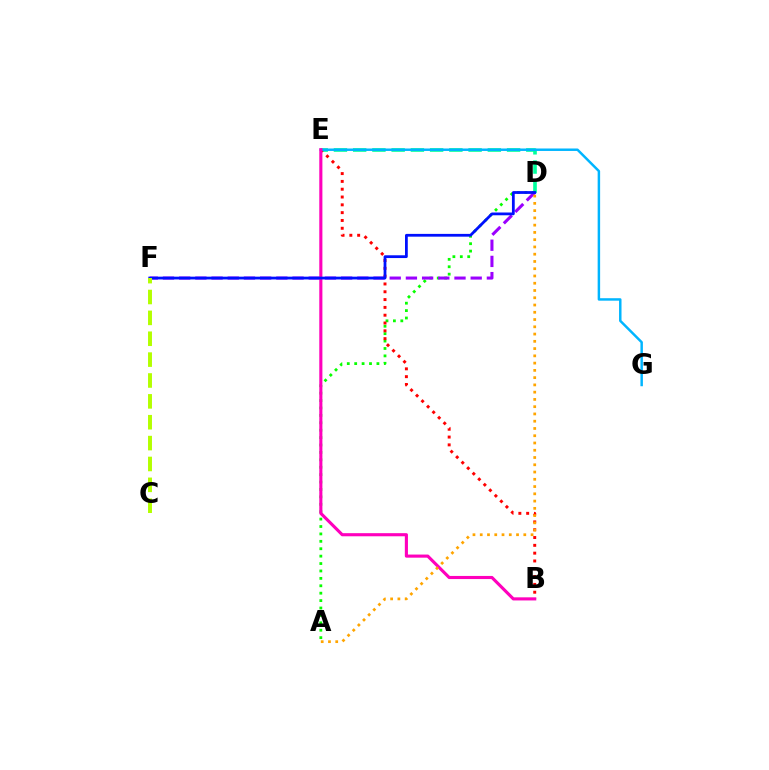{('D', 'E'): [{'color': '#00ff9d', 'line_style': 'dashed', 'thickness': 2.61}], ('A', 'D'): [{'color': '#08ff00', 'line_style': 'dotted', 'thickness': 2.01}, {'color': '#ffa500', 'line_style': 'dotted', 'thickness': 1.97}], ('D', 'F'): [{'color': '#9b00ff', 'line_style': 'dashed', 'thickness': 2.2}, {'color': '#0010ff', 'line_style': 'solid', 'thickness': 2.0}], ('B', 'E'): [{'color': '#ff0000', 'line_style': 'dotted', 'thickness': 2.12}, {'color': '#ff00bd', 'line_style': 'solid', 'thickness': 2.24}], ('E', 'G'): [{'color': '#00b5ff', 'line_style': 'solid', 'thickness': 1.78}], ('C', 'F'): [{'color': '#b3ff00', 'line_style': 'dashed', 'thickness': 2.84}]}